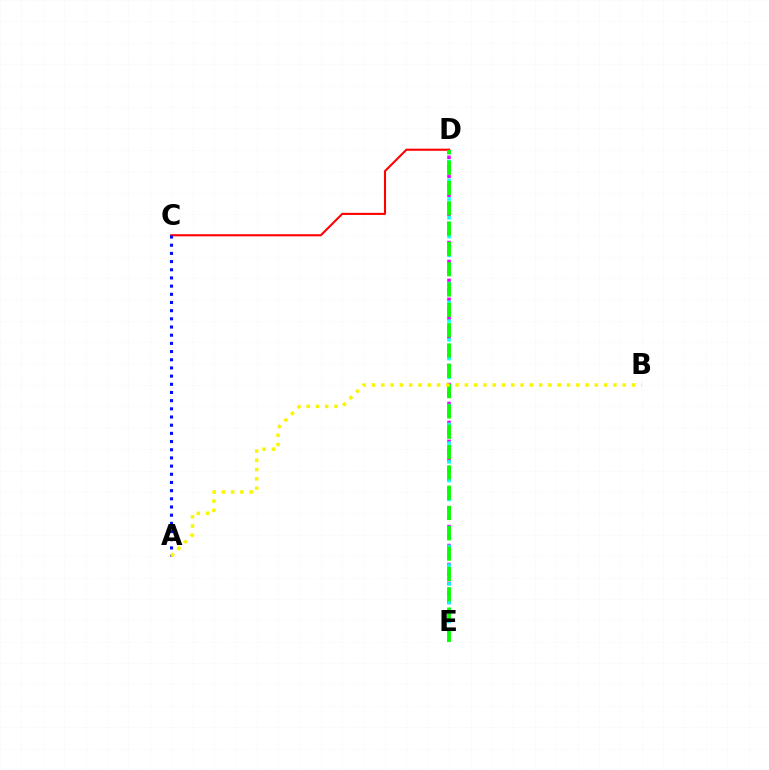{('C', 'D'): [{'color': '#ff0000', 'line_style': 'solid', 'thickness': 1.51}], ('D', 'E'): [{'color': '#ee00ff', 'line_style': 'dotted', 'thickness': 2.57}, {'color': '#00fff6', 'line_style': 'dotted', 'thickness': 2.55}, {'color': '#08ff00', 'line_style': 'dashed', 'thickness': 2.76}], ('A', 'C'): [{'color': '#0010ff', 'line_style': 'dotted', 'thickness': 2.22}], ('A', 'B'): [{'color': '#fcf500', 'line_style': 'dotted', 'thickness': 2.52}]}